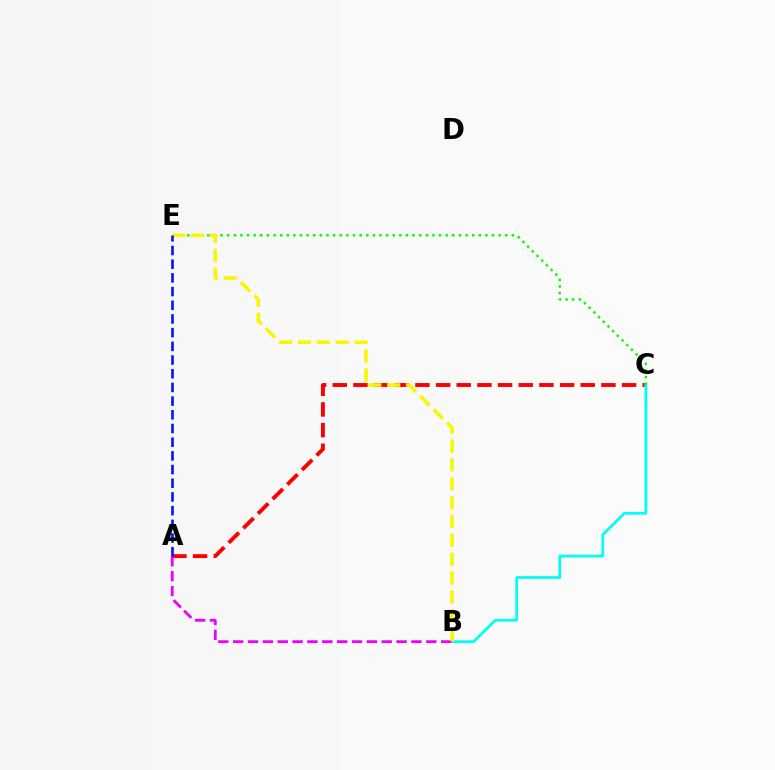{('A', 'C'): [{'color': '#ff0000', 'line_style': 'dashed', 'thickness': 2.81}], ('B', 'C'): [{'color': '#00fff6', 'line_style': 'solid', 'thickness': 1.99}], ('C', 'E'): [{'color': '#08ff00', 'line_style': 'dotted', 'thickness': 1.8}], ('A', 'B'): [{'color': '#ee00ff', 'line_style': 'dashed', 'thickness': 2.02}], ('B', 'E'): [{'color': '#fcf500', 'line_style': 'dashed', 'thickness': 2.56}], ('A', 'E'): [{'color': '#0010ff', 'line_style': 'dashed', 'thickness': 1.86}]}